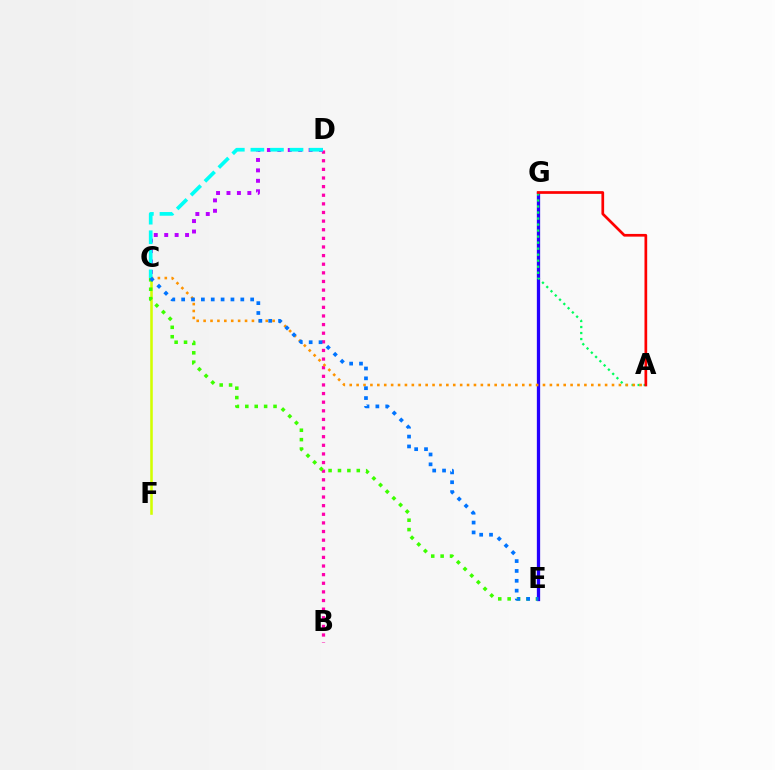{('C', 'F'): [{'color': '#d1ff00', 'line_style': 'solid', 'thickness': 1.85}], ('E', 'G'): [{'color': '#2500ff', 'line_style': 'solid', 'thickness': 2.36}], ('B', 'D'): [{'color': '#ff00ac', 'line_style': 'dotted', 'thickness': 2.34}], ('C', 'D'): [{'color': '#b900ff', 'line_style': 'dotted', 'thickness': 2.83}, {'color': '#00fff6', 'line_style': 'dashed', 'thickness': 2.66}], ('A', 'G'): [{'color': '#00ff5c', 'line_style': 'dotted', 'thickness': 1.64}, {'color': '#ff0000', 'line_style': 'solid', 'thickness': 1.95}], ('A', 'C'): [{'color': '#ff9400', 'line_style': 'dotted', 'thickness': 1.88}], ('C', 'E'): [{'color': '#3dff00', 'line_style': 'dotted', 'thickness': 2.56}, {'color': '#0074ff', 'line_style': 'dotted', 'thickness': 2.68}]}